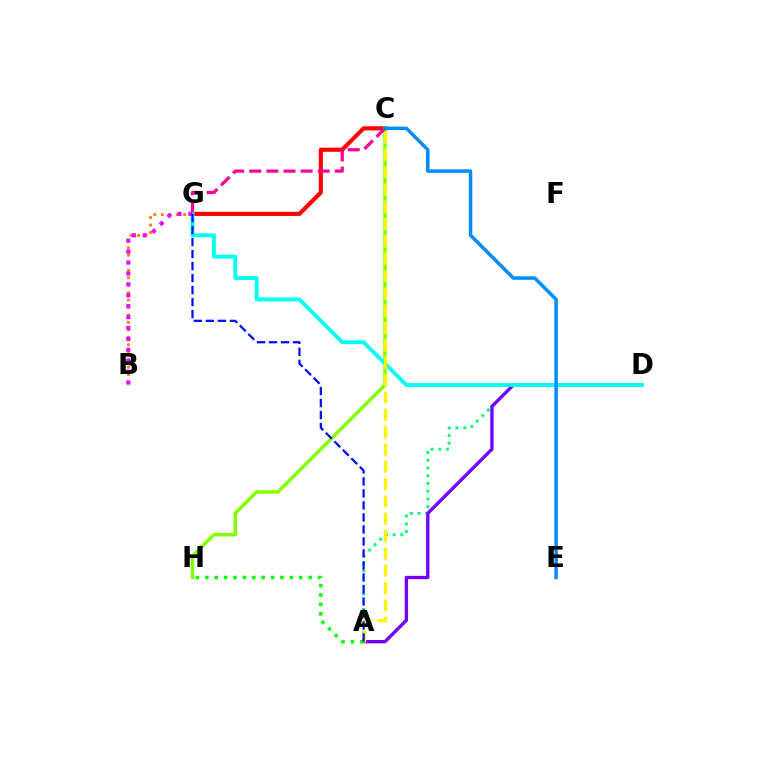{('C', 'G'): [{'color': '#ff0000', 'line_style': 'solid', 'thickness': 2.97}, {'color': '#ff0094', 'line_style': 'dashed', 'thickness': 2.32}], ('A', 'D'): [{'color': '#00ff74', 'line_style': 'dotted', 'thickness': 2.1}, {'color': '#7200ff', 'line_style': 'solid', 'thickness': 2.41}], ('B', 'G'): [{'color': '#ff7c00', 'line_style': 'dotted', 'thickness': 2.03}, {'color': '#ee00ff', 'line_style': 'dotted', 'thickness': 2.96}], ('C', 'H'): [{'color': '#84ff00', 'line_style': 'solid', 'thickness': 2.51}], ('A', 'H'): [{'color': '#08ff00', 'line_style': 'dotted', 'thickness': 2.55}], ('D', 'G'): [{'color': '#00fff6', 'line_style': 'solid', 'thickness': 2.78}], ('A', 'C'): [{'color': '#fcf500', 'line_style': 'dashed', 'thickness': 2.35}], ('C', 'E'): [{'color': '#008cff', 'line_style': 'solid', 'thickness': 2.5}], ('A', 'G'): [{'color': '#0010ff', 'line_style': 'dashed', 'thickness': 1.63}]}